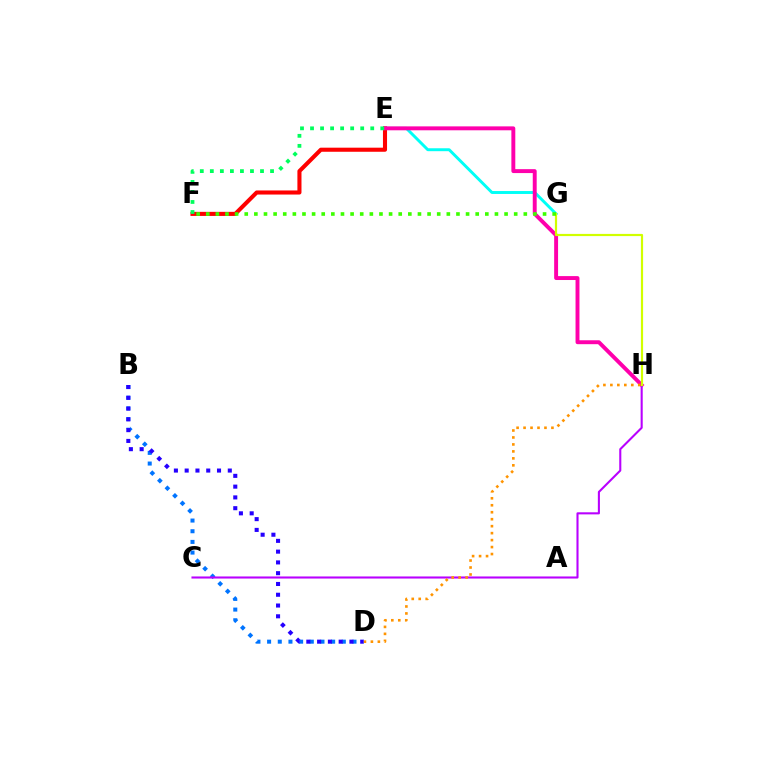{('E', 'F'): [{'color': '#ff0000', 'line_style': 'solid', 'thickness': 2.94}, {'color': '#00ff5c', 'line_style': 'dotted', 'thickness': 2.73}], ('E', 'G'): [{'color': '#00fff6', 'line_style': 'solid', 'thickness': 2.11}], ('B', 'D'): [{'color': '#0074ff', 'line_style': 'dotted', 'thickness': 2.9}, {'color': '#2500ff', 'line_style': 'dotted', 'thickness': 2.93}], ('E', 'H'): [{'color': '#ff00ac', 'line_style': 'solid', 'thickness': 2.82}], ('C', 'H'): [{'color': '#b900ff', 'line_style': 'solid', 'thickness': 1.5}], ('G', 'H'): [{'color': '#d1ff00', 'line_style': 'solid', 'thickness': 1.57}], ('D', 'H'): [{'color': '#ff9400', 'line_style': 'dotted', 'thickness': 1.89}], ('F', 'G'): [{'color': '#3dff00', 'line_style': 'dotted', 'thickness': 2.61}]}